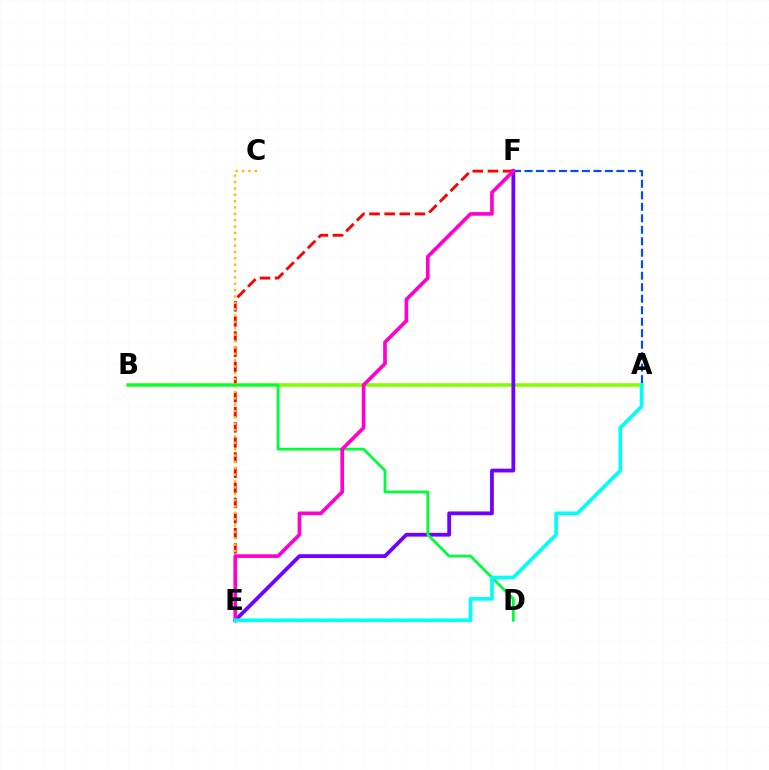{('E', 'F'): [{'color': '#ff0000', 'line_style': 'dashed', 'thickness': 2.05}, {'color': '#7200ff', 'line_style': 'solid', 'thickness': 2.72}, {'color': '#ff00cf', 'line_style': 'solid', 'thickness': 2.63}], ('A', 'B'): [{'color': '#84ff00', 'line_style': 'solid', 'thickness': 2.57}], ('C', 'E'): [{'color': '#ffbd00', 'line_style': 'dotted', 'thickness': 1.73}], ('A', 'F'): [{'color': '#004bff', 'line_style': 'dashed', 'thickness': 1.56}], ('B', 'D'): [{'color': '#00ff39', 'line_style': 'solid', 'thickness': 2.0}], ('A', 'E'): [{'color': '#00fff6', 'line_style': 'solid', 'thickness': 2.65}]}